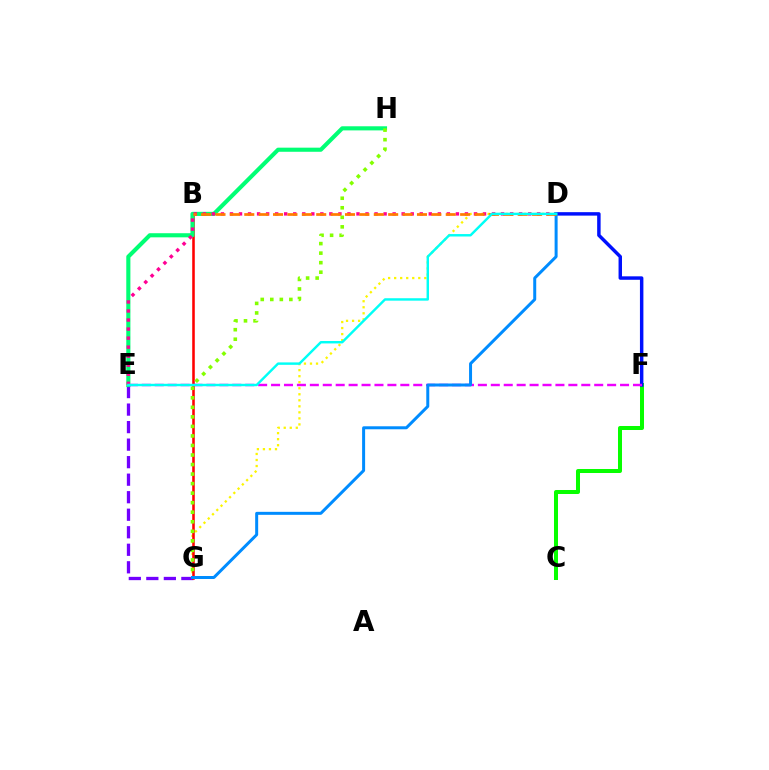{('D', 'G'): [{'color': '#fcf500', 'line_style': 'dotted', 'thickness': 1.64}, {'color': '#008cff', 'line_style': 'solid', 'thickness': 2.15}], ('E', 'G'): [{'color': '#7200ff', 'line_style': 'dashed', 'thickness': 2.38}], ('C', 'F'): [{'color': '#08ff00', 'line_style': 'solid', 'thickness': 2.89}], ('D', 'F'): [{'color': '#0010ff', 'line_style': 'solid', 'thickness': 2.49}], ('B', 'G'): [{'color': '#ff0000', 'line_style': 'solid', 'thickness': 1.85}], ('E', 'H'): [{'color': '#00ff74', 'line_style': 'solid', 'thickness': 2.96}], ('D', 'E'): [{'color': '#ff0094', 'line_style': 'dotted', 'thickness': 2.46}, {'color': '#00fff6', 'line_style': 'solid', 'thickness': 1.75}], ('E', 'F'): [{'color': '#ee00ff', 'line_style': 'dashed', 'thickness': 1.76}], ('G', 'H'): [{'color': '#84ff00', 'line_style': 'dotted', 'thickness': 2.59}], ('B', 'D'): [{'color': '#ff7c00', 'line_style': 'dashed', 'thickness': 1.95}]}